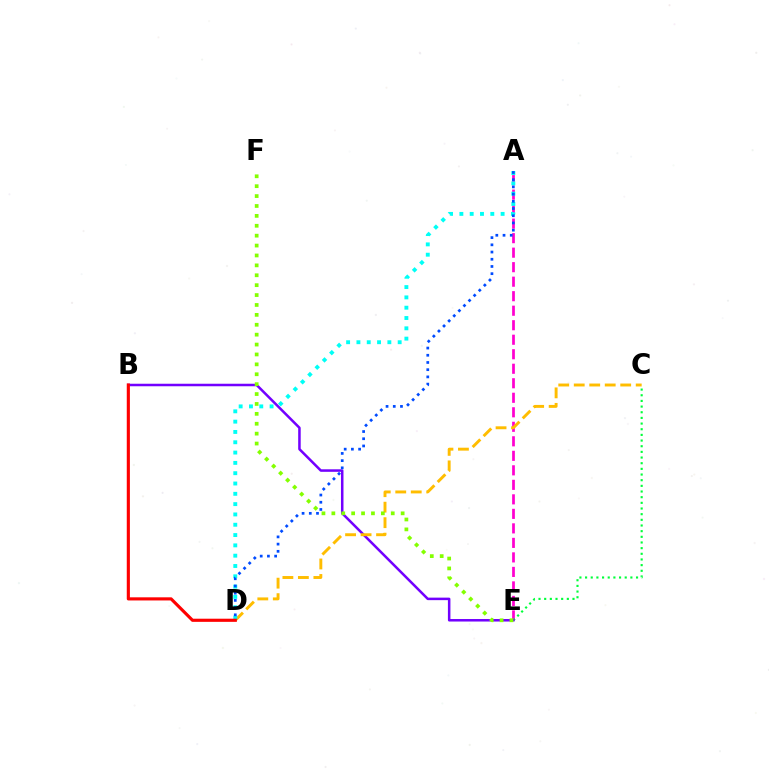{('A', 'E'): [{'color': '#ff00cf', 'line_style': 'dashed', 'thickness': 1.97}], ('C', 'E'): [{'color': '#00ff39', 'line_style': 'dotted', 'thickness': 1.54}], ('B', 'E'): [{'color': '#7200ff', 'line_style': 'solid', 'thickness': 1.81}], ('C', 'D'): [{'color': '#ffbd00', 'line_style': 'dashed', 'thickness': 2.1}], ('A', 'D'): [{'color': '#00fff6', 'line_style': 'dotted', 'thickness': 2.8}, {'color': '#004bff', 'line_style': 'dotted', 'thickness': 1.96}], ('E', 'F'): [{'color': '#84ff00', 'line_style': 'dotted', 'thickness': 2.69}], ('B', 'D'): [{'color': '#ff0000', 'line_style': 'solid', 'thickness': 2.26}]}